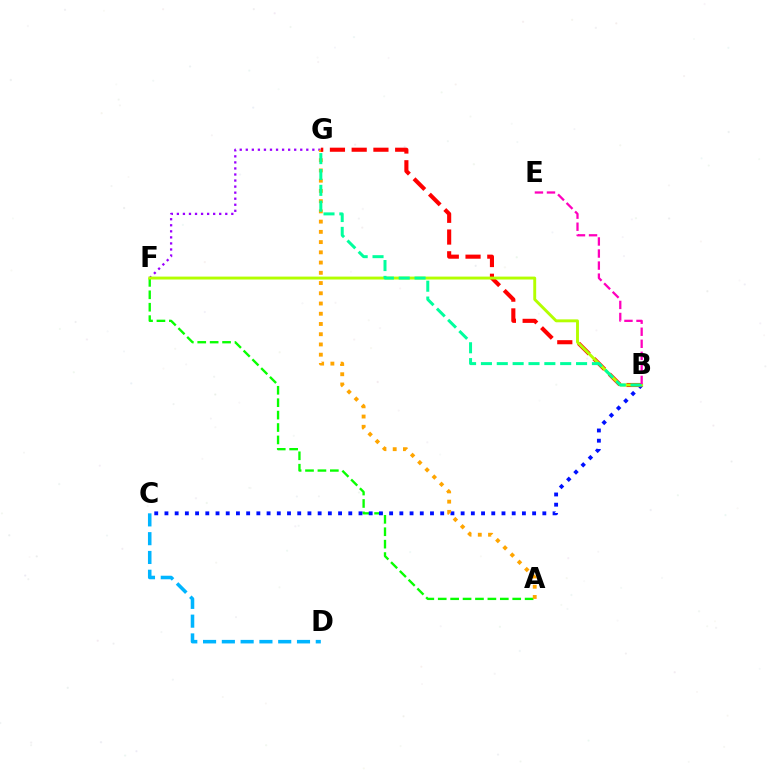{('F', 'G'): [{'color': '#9b00ff', 'line_style': 'dotted', 'thickness': 1.64}], ('A', 'F'): [{'color': '#08ff00', 'line_style': 'dashed', 'thickness': 1.69}], ('B', 'C'): [{'color': '#0010ff', 'line_style': 'dotted', 'thickness': 2.77}], ('A', 'G'): [{'color': '#ffa500', 'line_style': 'dotted', 'thickness': 2.78}], ('B', 'G'): [{'color': '#ff0000', 'line_style': 'dashed', 'thickness': 2.95}, {'color': '#00ff9d', 'line_style': 'dashed', 'thickness': 2.15}], ('B', 'F'): [{'color': '#b3ff00', 'line_style': 'solid', 'thickness': 2.09}], ('B', 'E'): [{'color': '#ff00bd', 'line_style': 'dashed', 'thickness': 1.64}], ('C', 'D'): [{'color': '#00b5ff', 'line_style': 'dashed', 'thickness': 2.55}]}